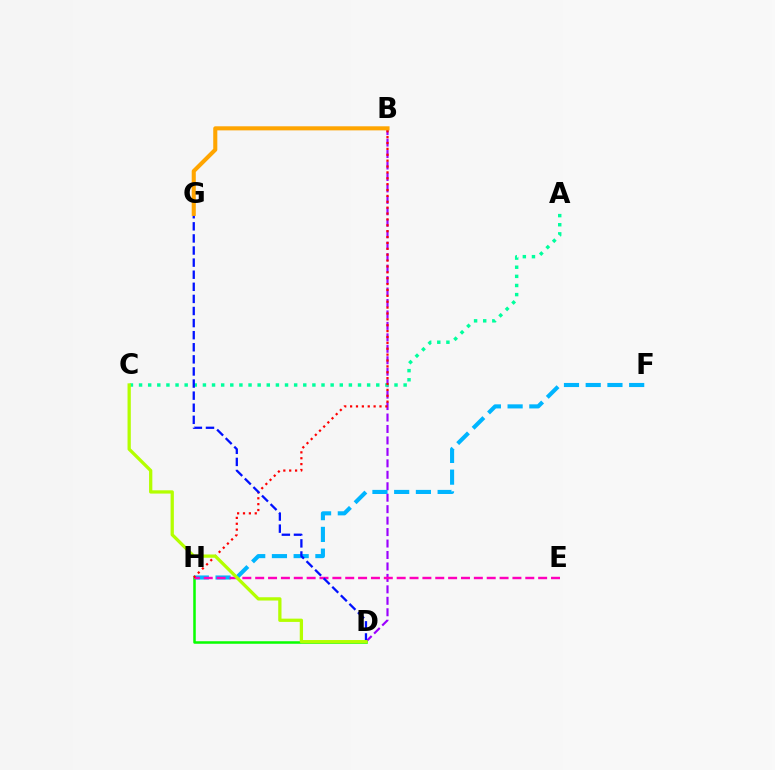{('B', 'D'): [{'color': '#9b00ff', 'line_style': 'dashed', 'thickness': 1.56}], ('F', 'H'): [{'color': '#00b5ff', 'line_style': 'dashed', 'thickness': 2.95}], ('D', 'H'): [{'color': '#08ff00', 'line_style': 'solid', 'thickness': 1.81}], ('E', 'H'): [{'color': '#ff00bd', 'line_style': 'dashed', 'thickness': 1.75}], ('A', 'C'): [{'color': '#00ff9d', 'line_style': 'dotted', 'thickness': 2.48}], ('B', 'H'): [{'color': '#ff0000', 'line_style': 'dotted', 'thickness': 1.6}], ('D', 'G'): [{'color': '#0010ff', 'line_style': 'dashed', 'thickness': 1.64}], ('C', 'D'): [{'color': '#b3ff00', 'line_style': 'solid', 'thickness': 2.36}], ('B', 'G'): [{'color': '#ffa500', 'line_style': 'solid', 'thickness': 2.93}]}